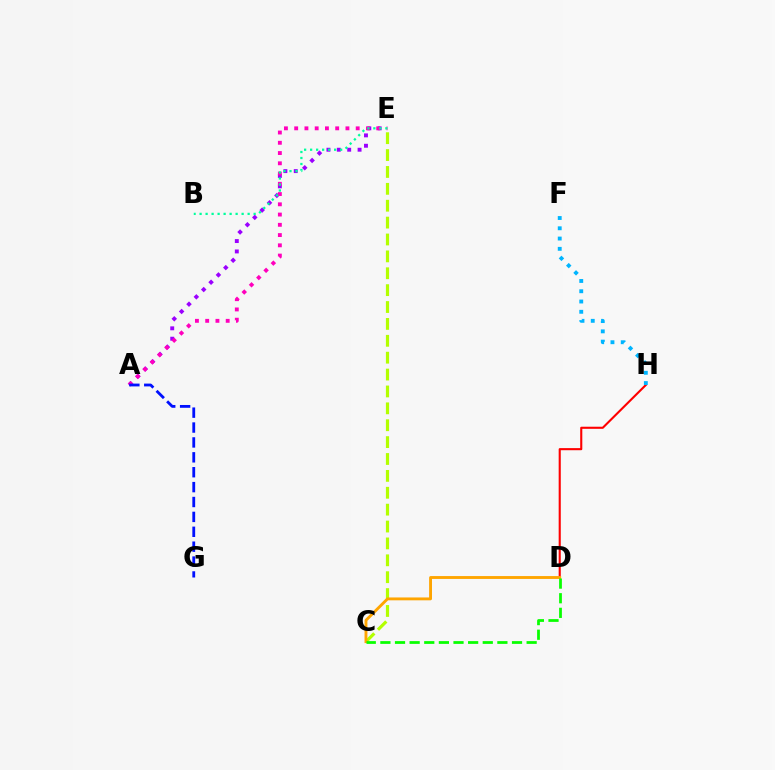{('A', 'E'): [{'color': '#9b00ff', 'line_style': 'dotted', 'thickness': 2.82}, {'color': '#ff00bd', 'line_style': 'dotted', 'thickness': 2.79}], ('D', 'H'): [{'color': '#ff0000', 'line_style': 'solid', 'thickness': 1.52}], ('C', 'E'): [{'color': '#b3ff00', 'line_style': 'dashed', 'thickness': 2.29}], ('C', 'D'): [{'color': '#ffa500', 'line_style': 'solid', 'thickness': 2.07}, {'color': '#08ff00', 'line_style': 'dashed', 'thickness': 1.99}], ('F', 'H'): [{'color': '#00b5ff', 'line_style': 'dotted', 'thickness': 2.79}], ('B', 'E'): [{'color': '#00ff9d', 'line_style': 'dotted', 'thickness': 1.63}], ('A', 'G'): [{'color': '#0010ff', 'line_style': 'dashed', 'thickness': 2.02}]}